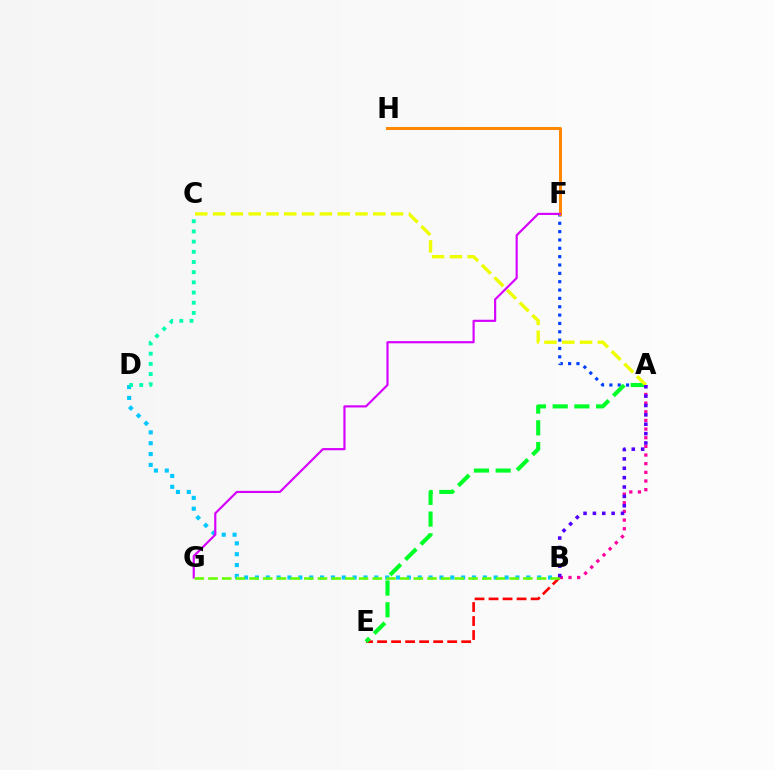{('A', 'B'): [{'color': '#ff00a0', 'line_style': 'dotted', 'thickness': 2.35}, {'color': '#4f00ff', 'line_style': 'dotted', 'thickness': 2.55}], ('B', 'D'): [{'color': '#00c7ff', 'line_style': 'dotted', 'thickness': 2.95}], ('B', 'E'): [{'color': '#ff0000', 'line_style': 'dashed', 'thickness': 1.9}], ('A', 'F'): [{'color': '#003fff', 'line_style': 'dotted', 'thickness': 2.27}], ('A', 'E'): [{'color': '#00ff27', 'line_style': 'dashed', 'thickness': 2.95}], ('F', 'H'): [{'color': '#ff8800', 'line_style': 'solid', 'thickness': 2.18}], ('C', 'D'): [{'color': '#00ffaf', 'line_style': 'dotted', 'thickness': 2.77}], ('A', 'C'): [{'color': '#eeff00', 'line_style': 'dashed', 'thickness': 2.42}], ('F', 'G'): [{'color': '#d600ff', 'line_style': 'solid', 'thickness': 1.56}], ('B', 'G'): [{'color': '#66ff00', 'line_style': 'dashed', 'thickness': 1.86}]}